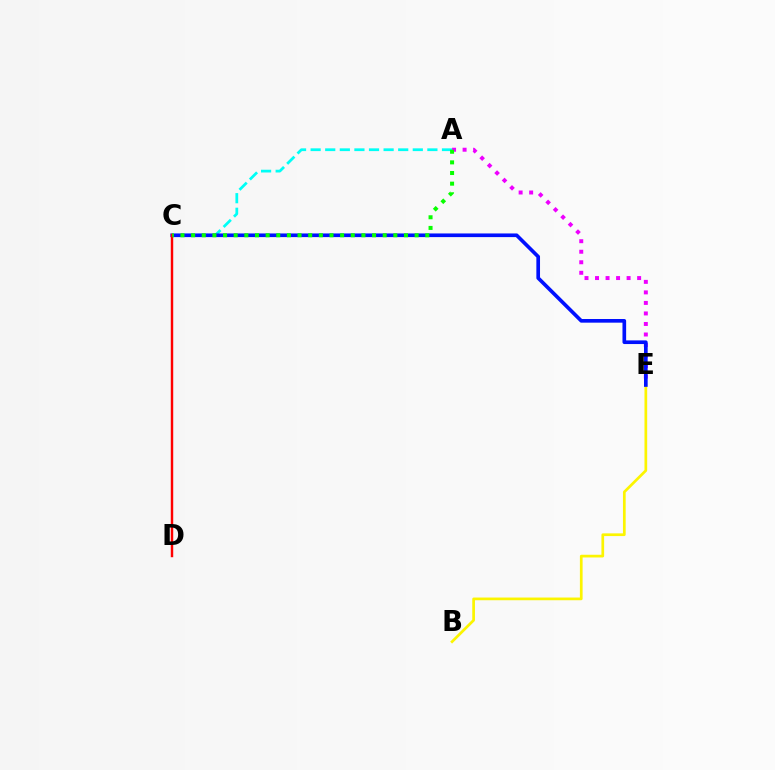{('A', 'C'): [{'color': '#00fff6', 'line_style': 'dashed', 'thickness': 1.98}, {'color': '#08ff00', 'line_style': 'dotted', 'thickness': 2.89}], ('B', 'E'): [{'color': '#fcf500', 'line_style': 'solid', 'thickness': 1.95}], ('A', 'E'): [{'color': '#ee00ff', 'line_style': 'dotted', 'thickness': 2.86}], ('C', 'E'): [{'color': '#0010ff', 'line_style': 'solid', 'thickness': 2.63}], ('C', 'D'): [{'color': '#ff0000', 'line_style': 'solid', 'thickness': 1.75}]}